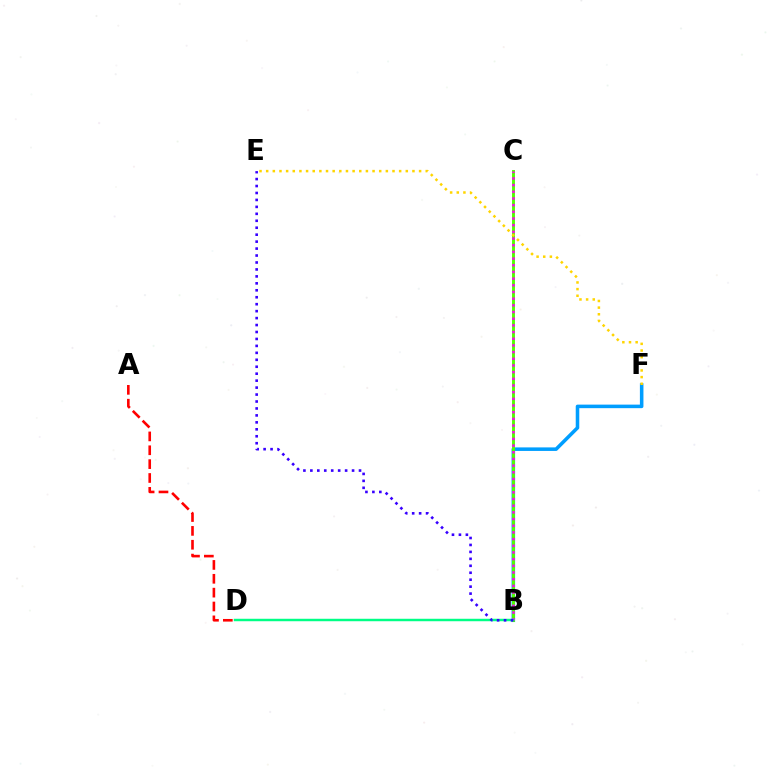{('B', 'F'): [{'color': '#009eff', 'line_style': 'solid', 'thickness': 2.55}], ('B', 'C'): [{'color': '#4fff00', 'line_style': 'solid', 'thickness': 2.09}, {'color': '#ff00ed', 'line_style': 'dotted', 'thickness': 1.81}], ('E', 'F'): [{'color': '#ffd500', 'line_style': 'dotted', 'thickness': 1.81}], ('B', 'D'): [{'color': '#00ff86', 'line_style': 'solid', 'thickness': 1.77}], ('B', 'E'): [{'color': '#3700ff', 'line_style': 'dotted', 'thickness': 1.89}], ('A', 'D'): [{'color': '#ff0000', 'line_style': 'dashed', 'thickness': 1.88}]}